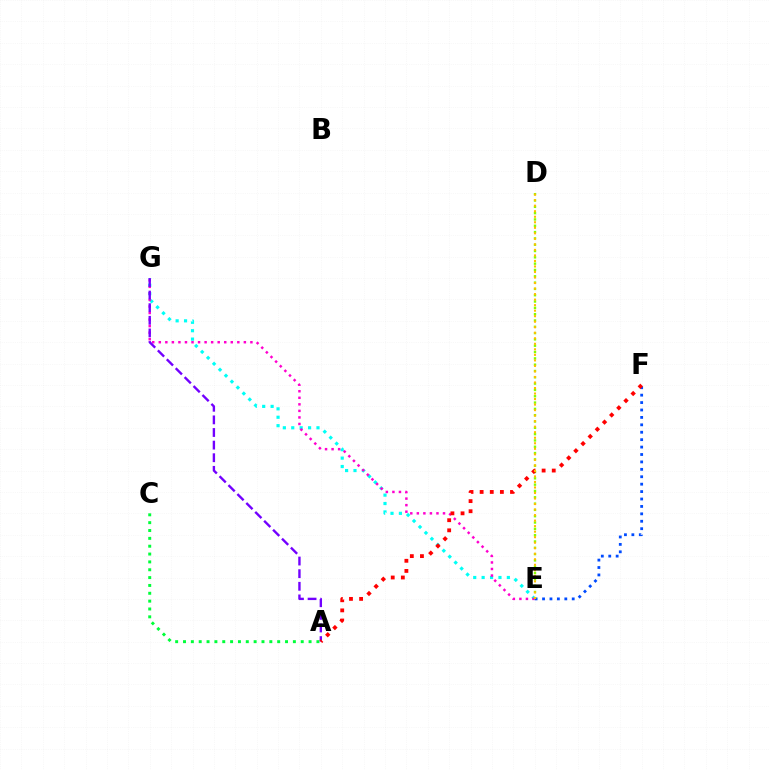{('E', 'G'): [{'color': '#00fff6', 'line_style': 'dotted', 'thickness': 2.28}, {'color': '#ff00cf', 'line_style': 'dotted', 'thickness': 1.78}], ('E', 'F'): [{'color': '#004bff', 'line_style': 'dotted', 'thickness': 2.02}], ('A', 'C'): [{'color': '#00ff39', 'line_style': 'dotted', 'thickness': 2.13}], ('D', 'E'): [{'color': '#84ff00', 'line_style': 'dotted', 'thickness': 1.72}, {'color': '#ffbd00', 'line_style': 'dotted', 'thickness': 1.5}], ('A', 'G'): [{'color': '#7200ff', 'line_style': 'dashed', 'thickness': 1.71}], ('A', 'F'): [{'color': '#ff0000', 'line_style': 'dotted', 'thickness': 2.75}]}